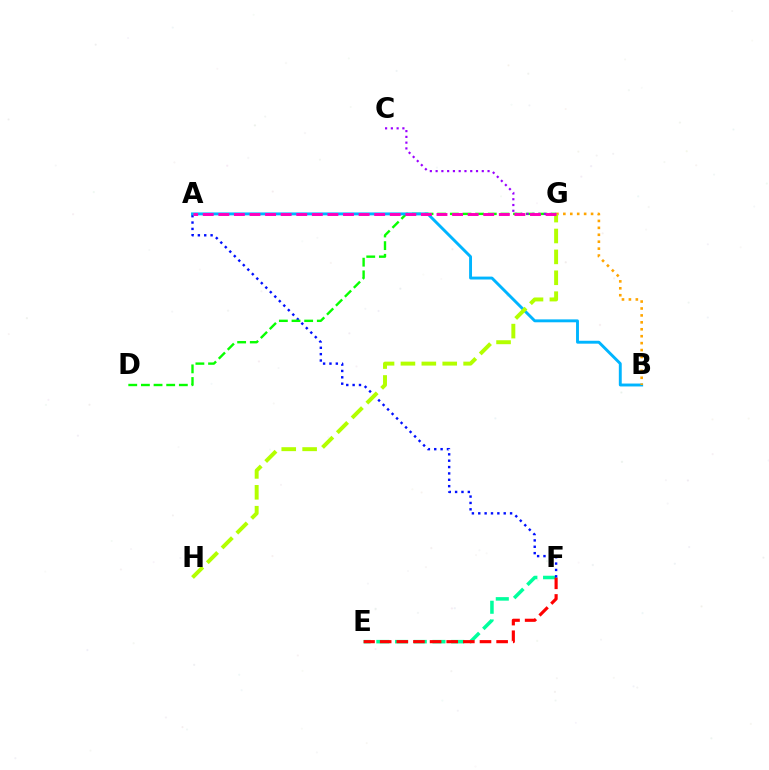{('E', 'F'): [{'color': '#00ff9d', 'line_style': 'dashed', 'thickness': 2.54}, {'color': '#ff0000', 'line_style': 'dashed', 'thickness': 2.26}], ('A', 'F'): [{'color': '#0010ff', 'line_style': 'dotted', 'thickness': 1.73}], ('D', 'G'): [{'color': '#08ff00', 'line_style': 'dashed', 'thickness': 1.72}], ('A', 'B'): [{'color': '#00b5ff', 'line_style': 'solid', 'thickness': 2.09}], ('B', 'G'): [{'color': '#ffa500', 'line_style': 'dotted', 'thickness': 1.88}], ('G', 'H'): [{'color': '#b3ff00', 'line_style': 'dashed', 'thickness': 2.84}], ('C', 'G'): [{'color': '#9b00ff', 'line_style': 'dotted', 'thickness': 1.57}], ('A', 'G'): [{'color': '#ff00bd', 'line_style': 'dashed', 'thickness': 2.12}]}